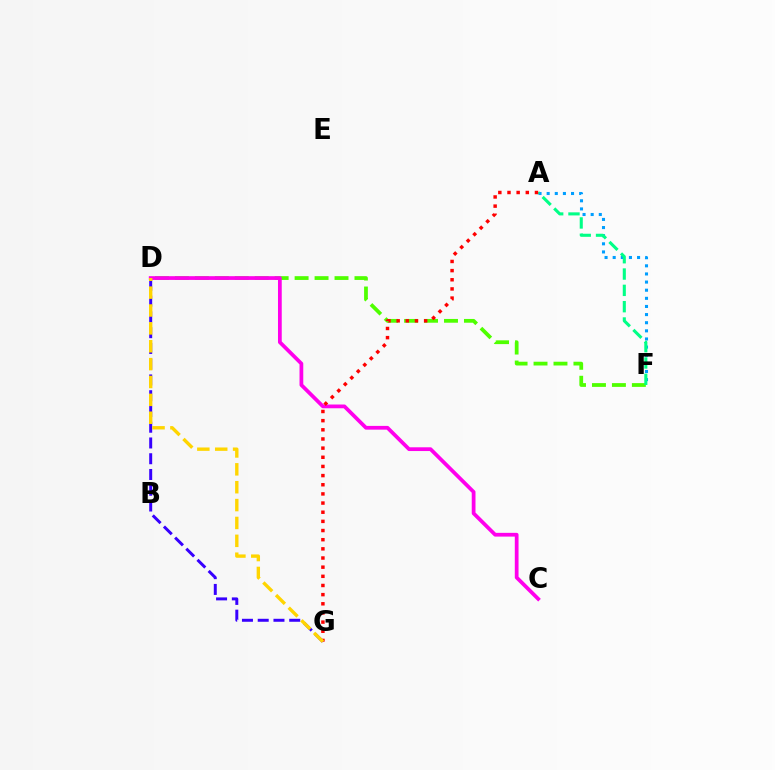{('D', 'F'): [{'color': '#4fff00', 'line_style': 'dashed', 'thickness': 2.71}], ('C', 'D'): [{'color': '#ff00ed', 'line_style': 'solid', 'thickness': 2.7}], ('A', 'F'): [{'color': '#009eff', 'line_style': 'dotted', 'thickness': 2.21}, {'color': '#00ff86', 'line_style': 'dashed', 'thickness': 2.22}], ('D', 'G'): [{'color': '#3700ff', 'line_style': 'dashed', 'thickness': 2.14}, {'color': '#ffd500', 'line_style': 'dashed', 'thickness': 2.43}], ('A', 'G'): [{'color': '#ff0000', 'line_style': 'dotted', 'thickness': 2.49}]}